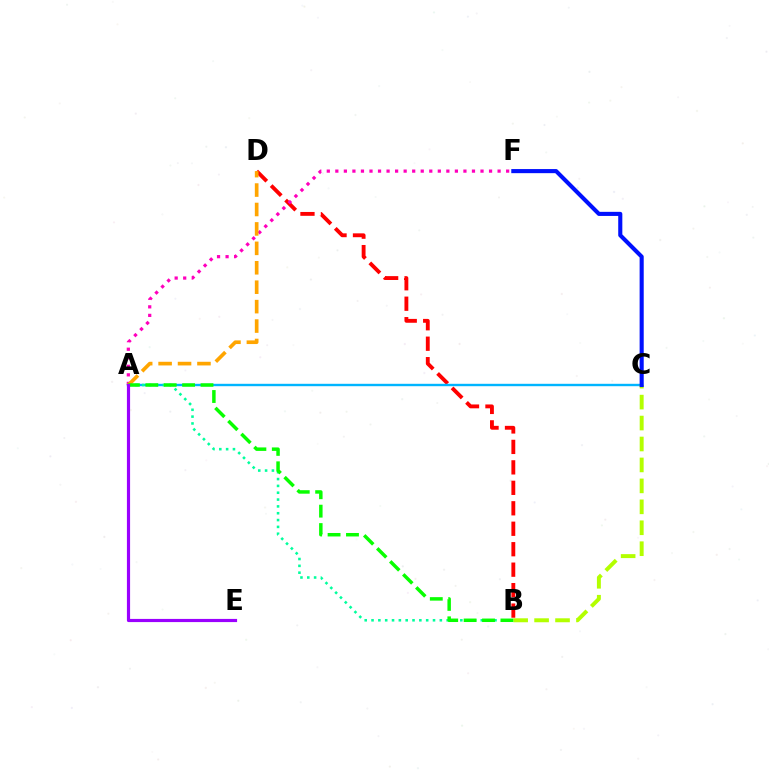{('B', 'D'): [{'color': '#ff0000', 'line_style': 'dashed', 'thickness': 2.78}], ('A', 'F'): [{'color': '#ff00bd', 'line_style': 'dotted', 'thickness': 2.32}], ('A', 'C'): [{'color': '#00b5ff', 'line_style': 'solid', 'thickness': 1.73}], ('B', 'C'): [{'color': '#b3ff00', 'line_style': 'dashed', 'thickness': 2.84}], ('A', 'B'): [{'color': '#00ff9d', 'line_style': 'dotted', 'thickness': 1.86}, {'color': '#08ff00', 'line_style': 'dashed', 'thickness': 2.5}], ('C', 'F'): [{'color': '#0010ff', 'line_style': 'solid', 'thickness': 2.95}], ('A', 'D'): [{'color': '#ffa500', 'line_style': 'dashed', 'thickness': 2.64}], ('A', 'E'): [{'color': '#9b00ff', 'line_style': 'solid', 'thickness': 2.28}]}